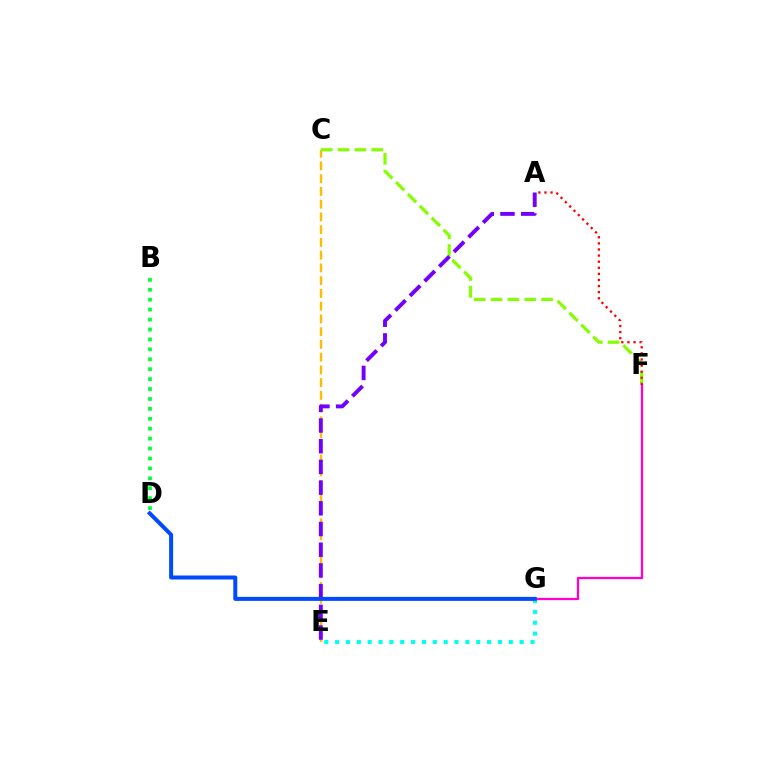{('B', 'D'): [{'color': '#00ff39', 'line_style': 'dotted', 'thickness': 2.7}], ('C', 'E'): [{'color': '#ffbd00', 'line_style': 'dashed', 'thickness': 1.73}], ('E', 'G'): [{'color': '#00fff6', 'line_style': 'dotted', 'thickness': 2.95}], ('C', 'F'): [{'color': '#84ff00', 'line_style': 'dashed', 'thickness': 2.29}], ('F', 'G'): [{'color': '#ff00cf', 'line_style': 'solid', 'thickness': 1.63}], ('A', 'F'): [{'color': '#ff0000', 'line_style': 'dotted', 'thickness': 1.66}], ('A', 'E'): [{'color': '#7200ff', 'line_style': 'dashed', 'thickness': 2.81}], ('D', 'G'): [{'color': '#004bff', 'line_style': 'solid', 'thickness': 2.88}]}